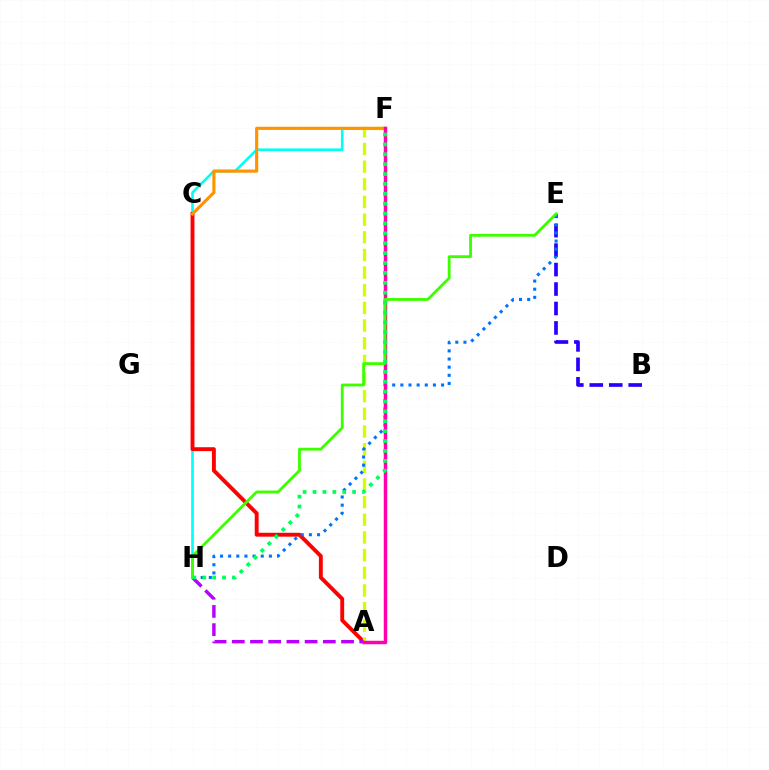{('B', 'E'): [{'color': '#2500ff', 'line_style': 'dashed', 'thickness': 2.64}], ('F', 'H'): [{'color': '#00fff6', 'line_style': 'solid', 'thickness': 1.89}, {'color': '#00ff5c', 'line_style': 'dotted', 'thickness': 2.69}], ('A', 'C'): [{'color': '#ff0000', 'line_style': 'solid', 'thickness': 2.8}], ('A', 'F'): [{'color': '#d1ff00', 'line_style': 'dashed', 'thickness': 2.4}, {'color': '#ff00ac', 'line_style': 'solid', 'thickness': 2.5}], ('A', 'H'): [{'color': '#b900ff', 'line_style': 'dashed', 'thickness': 2.47}], ('C', 'F'): [{'color': '#ff9400', 'line_style': 'solid', 'thickness': 2.27}], ('E', 'H'): [{'color': '#0074ff', 'line_style': 'dotted', 'thickness': 2.21}, {'color': '#3dff00', 'line_style': 'solid', 'thickness': 2.04}]}